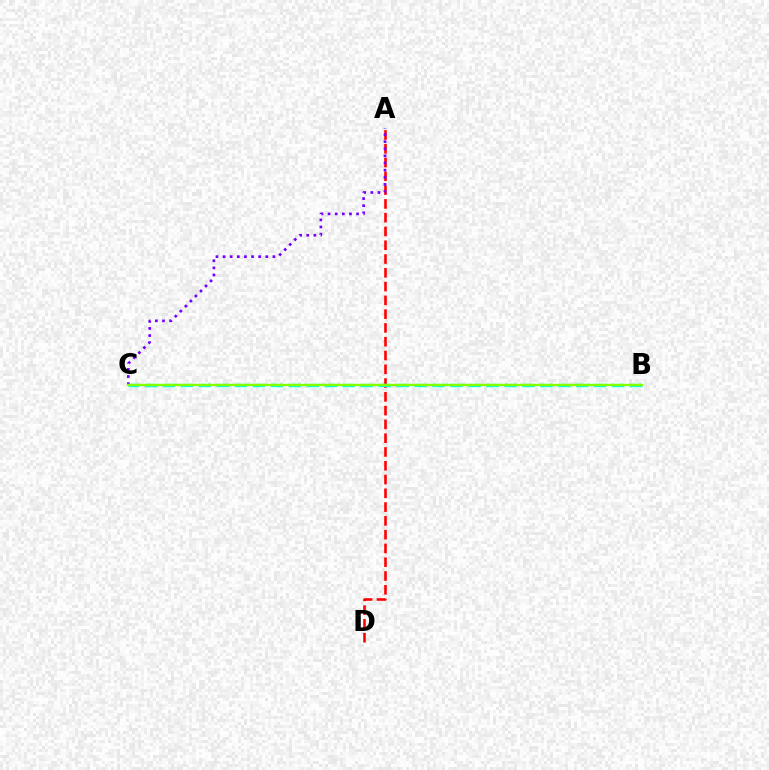{('A', 'D'): [{'color': '#ff0000', 'line_style': 'dashed', 'thickness': 1.87}], ('B', 'C'): [{'color': '#00fff6', 'line_style': 'dashed', 'thickness': 2.44}, {'color': '#84ff00', 'line_style': 'solid', 'thickness': 1.72}], ('A', 'C'): [{'color': '#7200ff', 'line_style': 'dotted', 'thickness': 1.93}]}